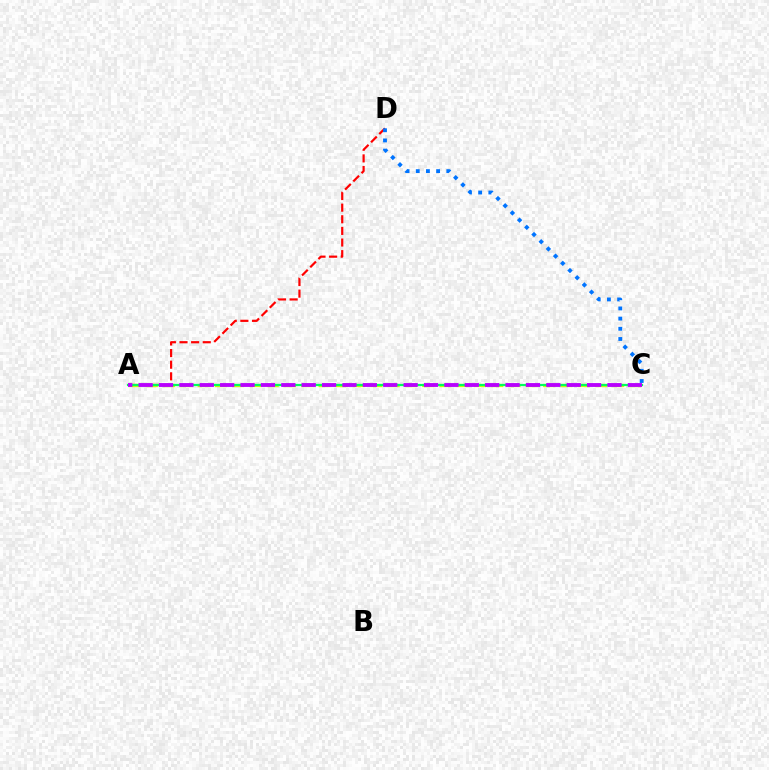{('A', 'D'): [{'color': '#ff0000', 'line_style': 'dashed', 'thickness': 1.58}], ('A', 'C'): [{'color': '#d1ff00', 'line_style': 'dashed', 'thickness': 2.35}, {'color': '#00ff5c', 'line_style': 'solid', 'thickness': 1.58}, {'color': '#b900ff', 'line_style': 'dashed', 'thickness': 2.77}], ('C', 'D'): [{'color': '#0074ff', 'line_style': 'dotted', 'thickness': 2.77}]}